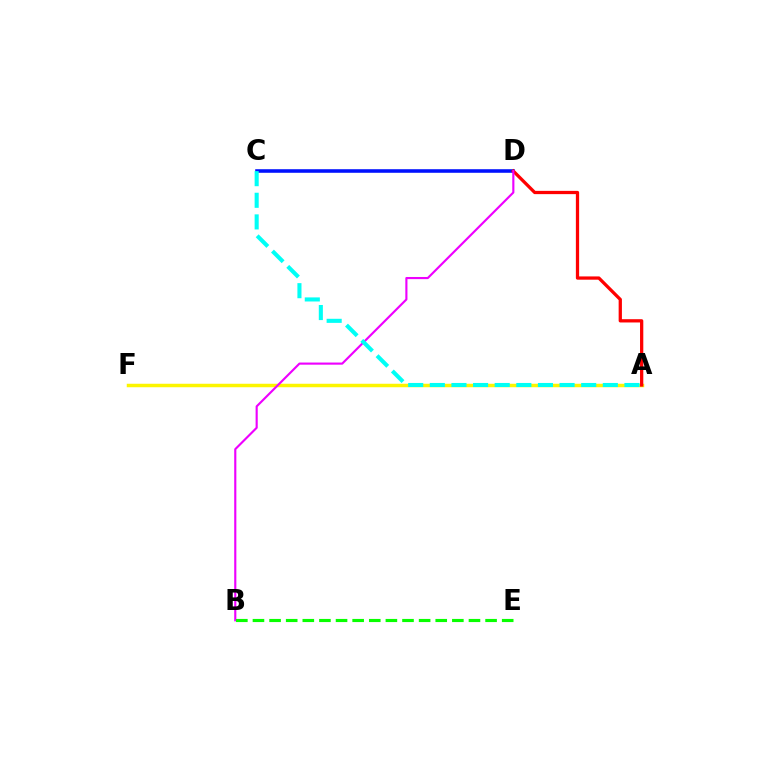{('C', 'D'): [{'color': '#0010ff', 'line_style': 'solid', 'thickness': 2.57}], ('A', 'F'): [{'color': '#fcf500', 'line_style': 'solid', 'thickness': 2.51}], ('A', 'D'): [{'color': '#ff0000', 'line_style': 'solid', 'thickness': 2.35}], ('B', 'D'): [{'color': '#ee00ff', 'line_style': 'solid', 'thickness': 1.54}], ('A', 'C'): [{'color': '#00fff6', 'line_style': 'dashed', 'thickness': 2.94}], ('B', 'E'): [{'color': '#08ff00', 'line_style': 'dashed', 'thickness': 2.26}]}